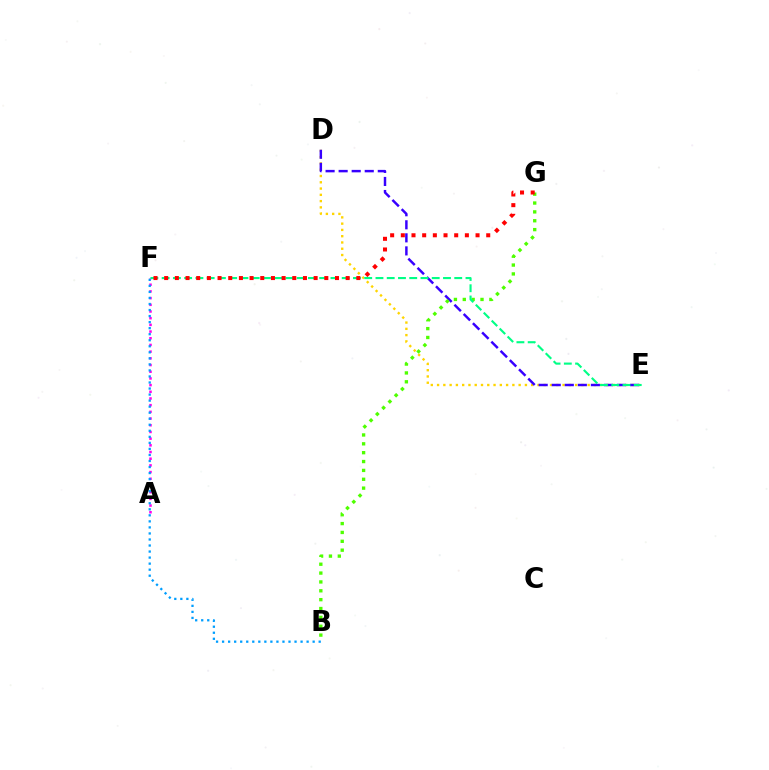{('D', 'E'): [{'color': '#ffd500', 'line_style': 'dotted', 'thickness': 1.7}, {'color': '#3700ff', 'line_style': 'dashed', 'thickness': 1.77}], ('A', 'F'): [{'color': '#ff00ed', 'line_style': 'dotted', 'thickness': 1.82}], ('B', 'G'): [{'color': '#4fff00', 'line_style': 'dotted', 'thickness': 2.41}], ('E', 'F'): [{'color': '#00ff86', 'line_style': 'dashed', 'thickness': 1.53}], ('F', 'G'): [{'color': '#ff0000', 'line_style': 'dotted', 'thickness': 2.9}], ('B', 'F'): [{'color': '#009eff', 'line_style': 'dotted', 'thickness': 1.64}]}